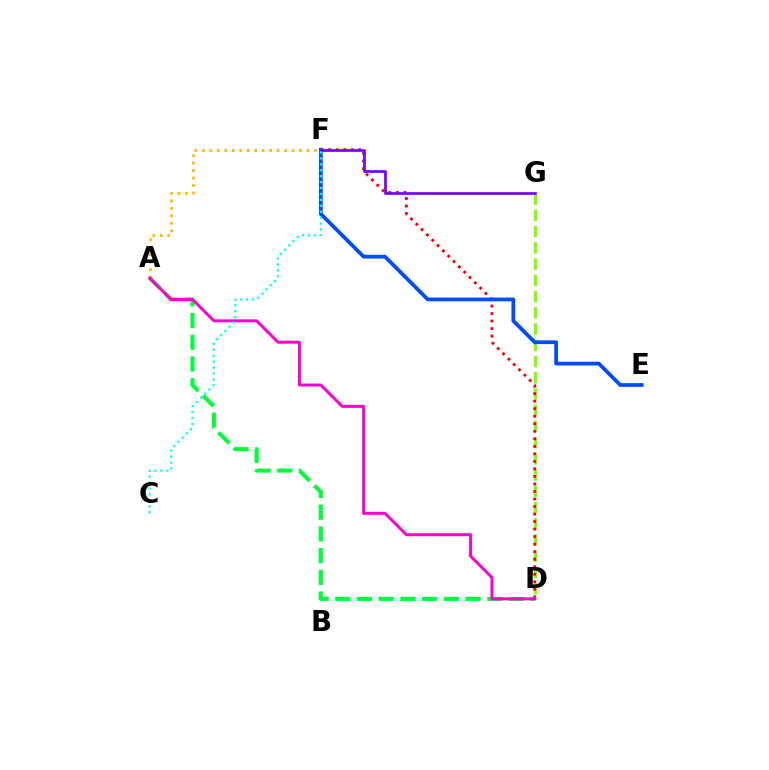{('D', 'G'): [{'color': '#84ff00', 'line_style': 'dashed', 'thickness': 2.21}], ('D', 'F'): [{'color': '#ff0000', 'line_style': 'dotted', 'thickness': 2.04}], ('E', 'F'): [{'color': '#004bff', 'line_style': 'solid', 'thickness': 2.7}], ('F', 'G'): [{'color': '#7200ff', 'line_style': 'solid', 'thickness': 1.93}], ('A', 'D'): [{'color': '#00ff39', 'line_style': 'dashed', 'thickness': 2.95}, {'color': '#ff00cf', 'line_style': 'solid', 'thickness': 2.14}], ('A', 'F'): [{'color': '#ffbd00', 'line_style': 'dotted', 'thickness': 2.03}], ('C', 'F'): [{'color': '#00fff6', 'line_style': 'dotted', 'thickness': 1.61}]}